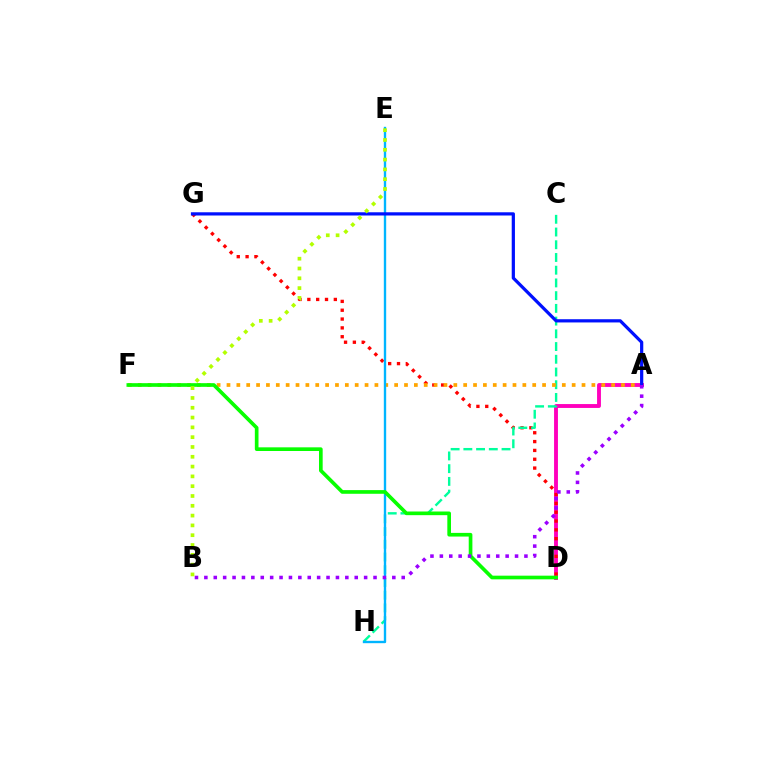{('A', 'D'): [{'color': '#ff00bd', 'line_style': 'solid', 'thickness': 2.79}], ('D', 'G'): [{'color': '#ff0000', 'line_style': 'dotted', 'thickness': 2.4}], ('C', 'H'): [{'color': '#00ff9d', 'line_style': 'dashed', 'thickness': 1.73}], ('A', 'F'): [{'color': '#ffa500', 'line_style': 'dotted', 'thickness': 2.68}], ('E', 'H'): [{'color': '#00b5ff', 'line_style': 'solid', 'thickness': 1.7}], ('A', 'G'): [{'color': '#0010ff', 'line_style': 'solid', 'thickness': 2.32}], ('D', 'F'): [{'color': '#08ff00', 'line_style': 'solid', 'thickness': 2.64}], ('A', 'B'): [{'color': '#9b00ff', 'line_style': 'dotted', 'thickness': 2.55}], ('B', 'E'): [{'color': '#b3ff00', 'line_style': 'dotted', 'thickness': 2.66}]}